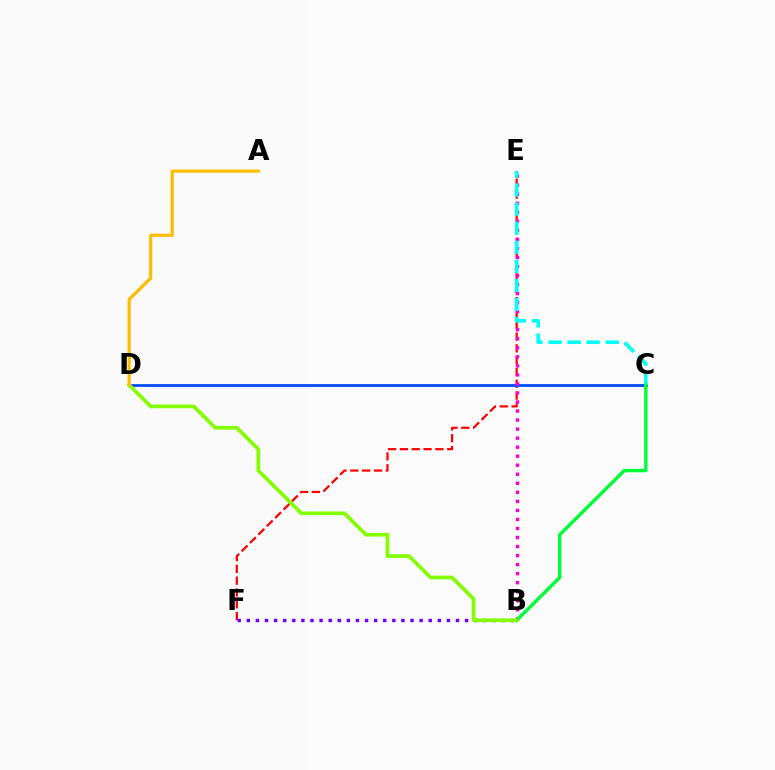{('E', 'F'): [{'color': '#ff0000', 'line_style': 'dashed', 'thickness': 1.61}], ('C', 'D'): [{'color': '#004bff', 'line_style': 'solid', 'thickness': 2.0}], ('B', 'E'): [{'color': '#ff00cf', 'line_style': 'dotted', 'thickness': 2.45}], ('B', 'F'): [{'color': '#7200ff', 'line_style': 'dotted', 'thickness': 2.47}], ('C', 'E'): [{'color': '#00fff6', 'line_style': 'dashed', 'thickness': 2.59}], ('B', 'C'): [{'color': '#00ff39', 'line_style': 'solid', 'thickness': 2.47}], ('B', 'D'): [{'color': '#84ff00', 'line_style': 'solid', 'thickness': 2.65}], ('A', 'D'): [{'color': '#ffbd00', 'line_style': 'solid', 'thickness': 2.31}]}